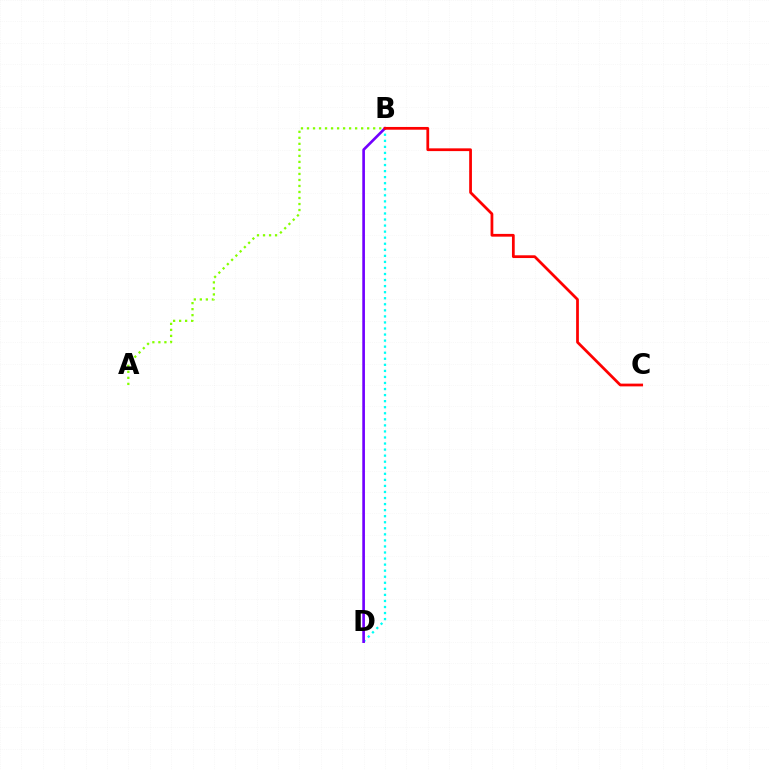{('B', 'D'): [{'color': '#00fff6', 'line_style': 'dotted', 'thickness': 1.64}, {'color': '#7200ff', 'line_style': 'solid', 'thickness': 1.91}], ('A', 'B'): [{'color': '#84ff00', 'line_style': 'dotted', 'thickness': 1.63}], ('B', 'C'): [{'color': '#ff0000', 'line_style': 'solid', 'thickness': 1.98}]}